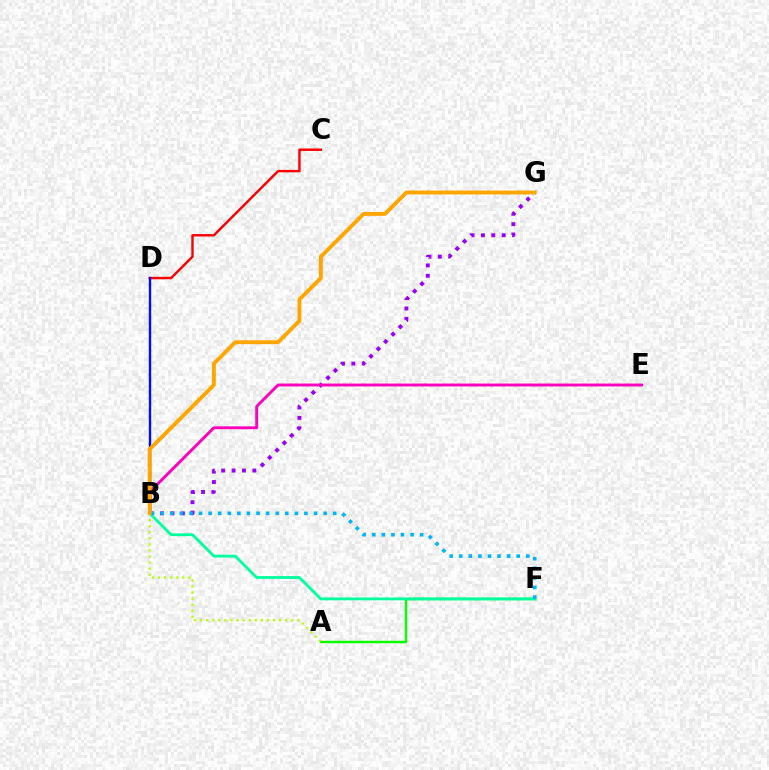{('B', 'G'): [{'color': '#9b00ff', 'line_style': 'dotted', 'thickness': 2.82}, {'color': '#ffa500', 'line_style': 'solid', 'thickness': 2.79}], ('A', 'F'): [{'color': '#08ff00', 'line_style': 'solid', 'thickness': 1.74}], ('B', 'F'): [{'color': '#00ff9d', 'line_style': 'solid', 'thickness': 2.02}, {'color': '#00b5ff', 'line_style': 'dotted', 'thickness': 2.6}], ('C', 'D'): [{'color': '#ff0000', 'line_style': 'solid', 'thickness': 1.74}], ('B', 'D'): [{'color': '#0010ff', 'line_style': 'solid', 'thickness': 1.75}], ('B', 'E'): [{'color': '#ff00bd', 'line_style': 'solid', 'thickness': 2.08}], ('A', 'B'): [{'color': '#b3ff00', 'line_style': 'dotted', 'thickness': 1.65}]}